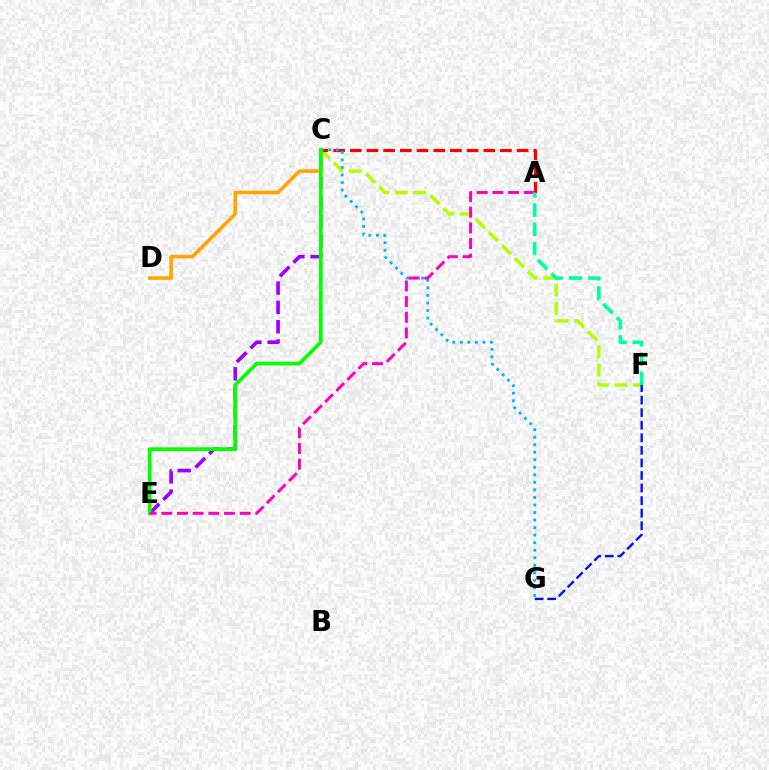{('C', 'F'): [{'color': '#b3ff00', 'line_style': 'dashed', 'thickness': 2.5}], ('C', 'E'): [{'color': '#9b00ff', 'line_style': 'dashed', 'thickness': 2.63}, {'color': '#08ff00', 'line_style': 'solid', 'thickness': 2.66}], ('F', 'G'): [{'color': '#0010ff', 'line_style': 'dashed', 'thickness': 1.71}], ('A', 'C'): [{'color': '#ff0000', 'line_style': 'dashed', 'thickness': 2.27}], ('C', 'D'): [{'color': '#ffa500', 'line_style': 'solid', 'thickness': 2.57}], ('C', 'G'): [{'color': '#00b5ff', 'line_style': 'dotted', 'thickness': 2.05}], ('A', 'E'): [{'color': '#ff00bd', 'line_style': 'dashed', 'thickness': 2.13}], ('A', 'F'): [{'color': '#00ff9d', 'line_style': 'dashed', 'thickness': 2.61}]}